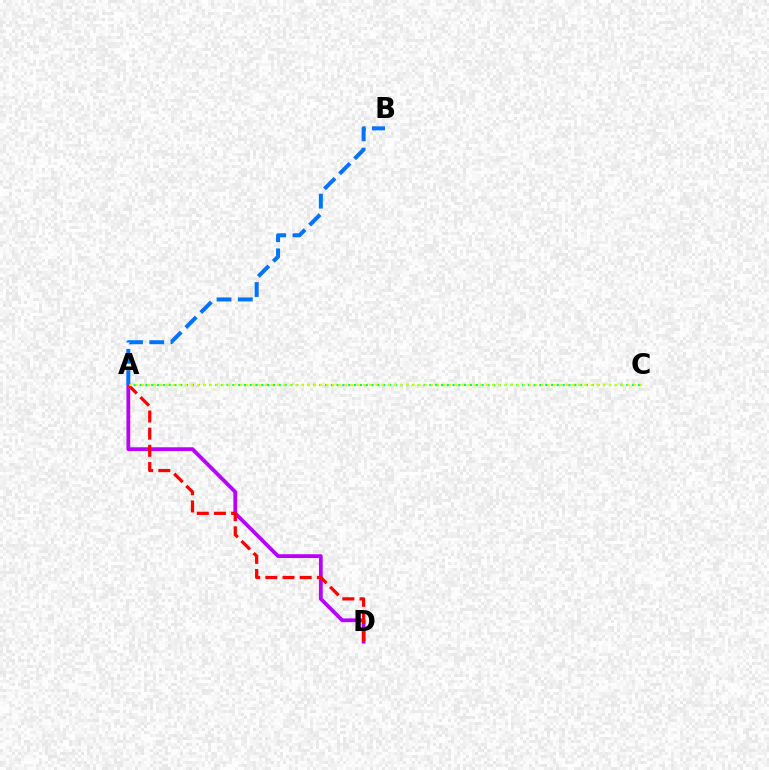{('A', 'C'): [{'color': '#00ff5c', 'line_style': 'dotted', 'thickness': 1.57}, {'color': '#d1ff00', 'line_style': 'dotted', 'thickness': 1.67}], ('A', 'D'): [{'color': '#b900ff', 'line_style': 'solid', 'thickness': 2.73}, {'color': '#ff0000', 'line_style': 'dashed', 'thickness': 2.33}], ('A', 'B'): [{'color': '#0074ff', 'line_style': 'dashed', 'thickness': 2.89}]}